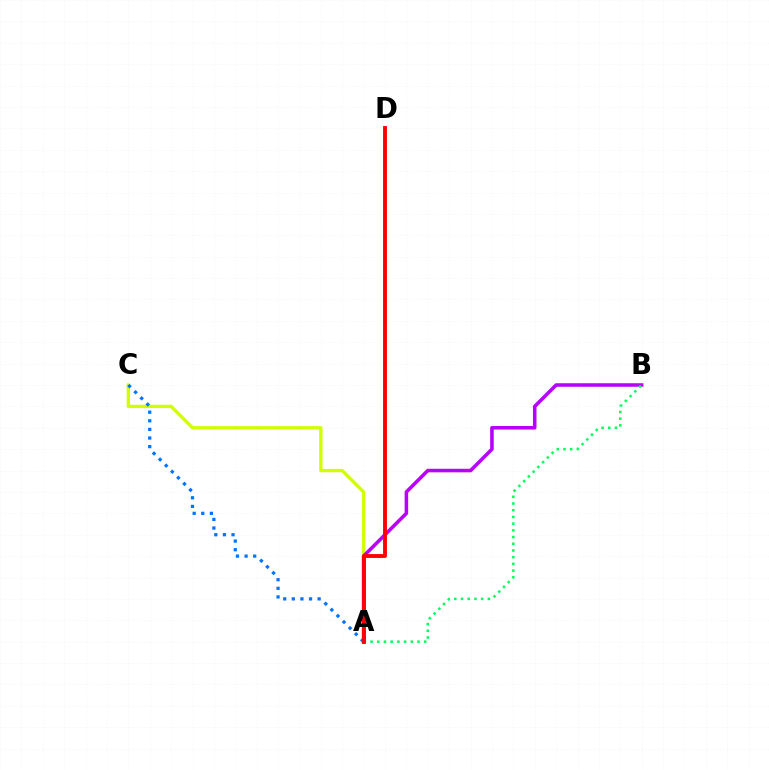{('A', 'C'): [{'color': '#d1ff00', 'line_style': 'solid', 'thickness': 2.41}, {'color': '#0074ff', 'line_style': 'dotted', 'thickness': 2.34}], ('A', 'B'): [{'color': '#b900ff', 'line_style': 'solid', 'thickness': 2.55}, {'color': '#00ff5c', 'line_style': 'dotted', 'thickness': 1.82}], ('A', 'D'): [{'color': '#ff0000', 'line_style': 'solid', 'thickness': 2.78}]}